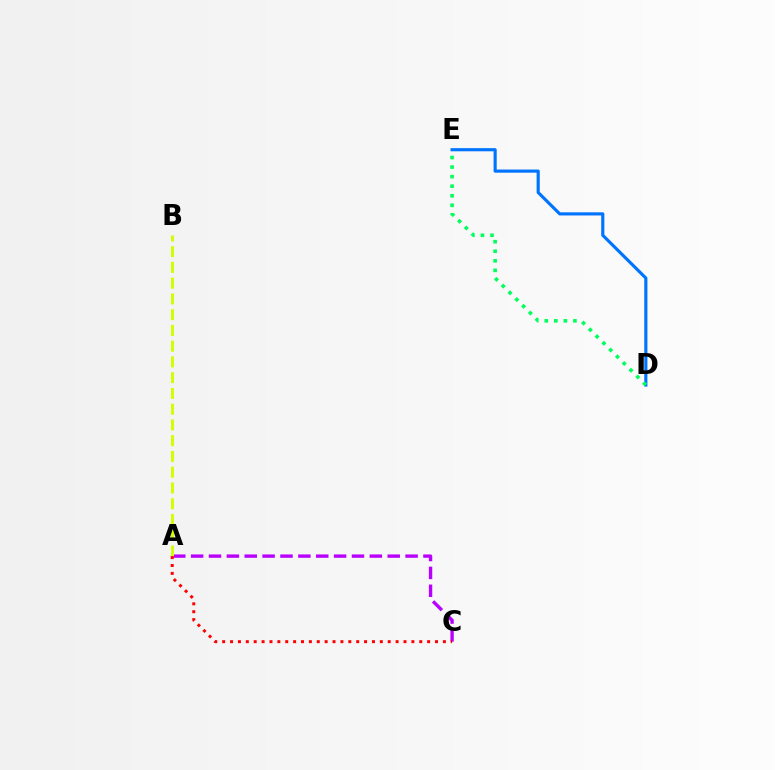{('D', 'E'): [{'color': '#0074ff', 'line_style': 'solid', 'thickness': 2.27}, {'color': '#00ff5c', 'line_style': 'dotted', 'thickness': 2.6}], ('A', 'C'): [{'color': '#b900ff', 'line_style': 'dashed', 'thickness': 2.43}, {'color': '#ff0000', 'line_style': 'dotted', 'thickness': 2.14}], ('A', 'B'): [{'color': '#d1ff00', 'line_style': 'dashed', 'thickness': 2.14}]}